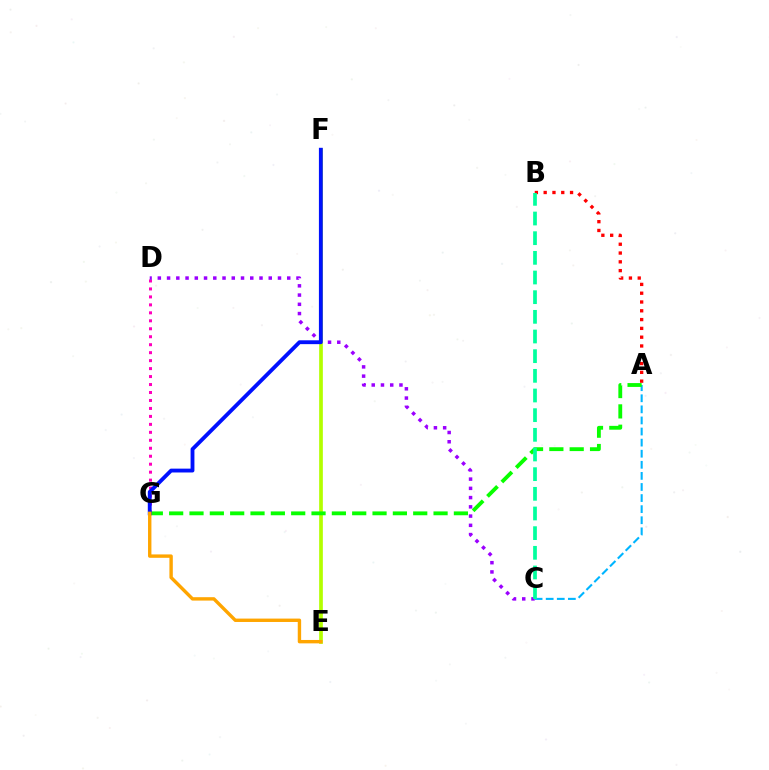{('A', 'C'): [{'color': '#00b5ff', 'line_style': 'dashed', 'thickness': 1.51}], ('E', 'F'): [{'color': '#b3ff00', 'line_style': 'solid', 'thickness': 2.66}], ('D', 'G'): [{'color': '#ff00bd', 'line_style': 'dotted', 'thickness': 2.16}], ('C', 'D'): [{'color': '#9b00ff', 'line_style': 'dotted', 'thickness': 2.51}], ('A', 'G'): [{'color': '#08ff00', 'line_style': 'dashed', 'thickness': 2.76}], ('F', 'G'): [{'color': '#0010ff', 'line_style': 'solid', 'thickness': 2.77}], ('A', 'B'): [{'color': '#ff0000', 'line_style': 'dotted', 'thickness': 2.39}], ('B', 'C'): [{'color': '#00ff9d', 'line_style': 'dashed', 'thickness': 2.67}], ('E', 'G'): [{'color': '#ffa500', 'line_style': 'solid', 'thickness': 2.44}]}